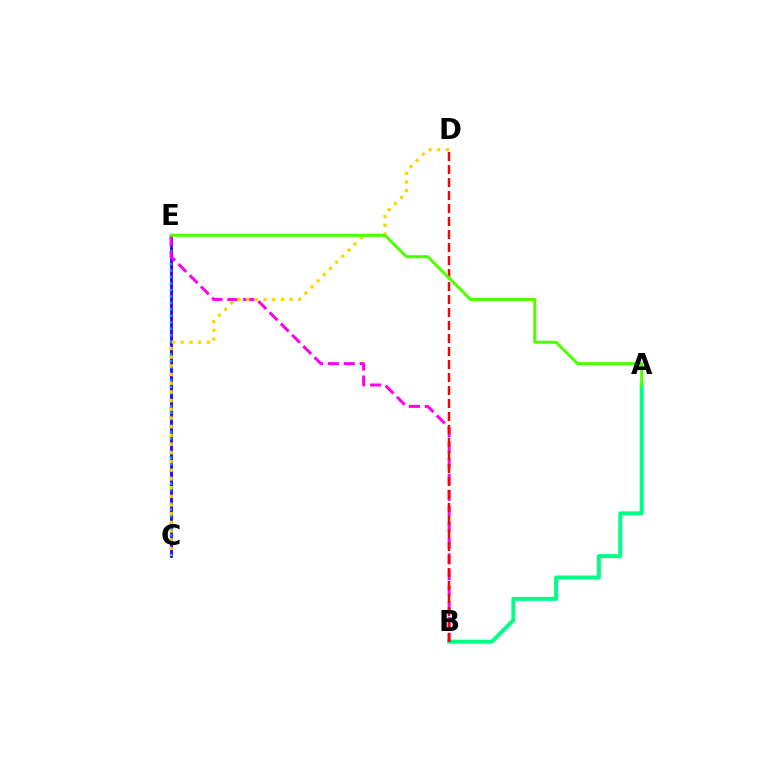{('A', 'B'): [{'color': '#00ff86', 'line_style': 'solid', 'thickness': 2.86}], ('C', 'E'): [{'color': '#3700ff', 'line_style': 'solid', 'thickness': 2.09}, {'color': '#009eff', 'line_style': 'dotted', 'thickness': 1.75}], ('B', 'E'): [{'color': '#ff00ed', 'line_style': 'dashed', 'thickness': 2.16}], ('B', 'D'): [{'color': '#ff0000', 'line_style': 'dashed', 'thickness': 1.77}], ('C', 'D'): [{'color': '#ffd500', 'line_style': 'dotted', 'thickness': 2.36}], ('A', 'E'): [{'color': '#4fff00', 'line_style': 'solid', 'thickness': 2.15}]}